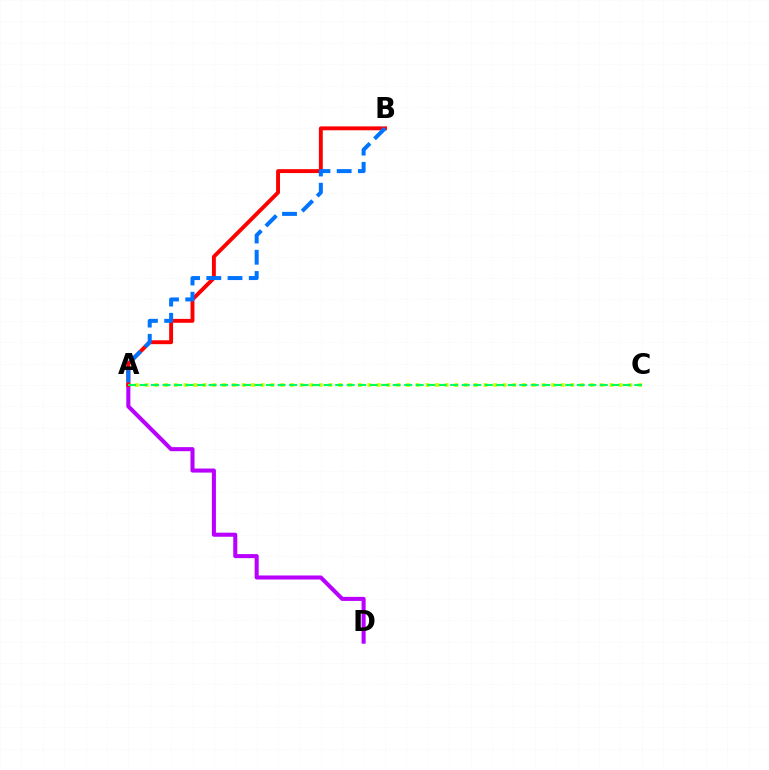{('A', 'D'): [{'color': '#b900ff', 'line_style': 'solid', 'thickness': 2.92}], ('A', 'C'): [{'color': '#d1ff00', 'line_style': 'dotted', 'thickness': 2.63}, {'color': '#00ff5c', 'line_style': 'dashed', 'thickness': 1.56}], ('A', 'B'): [{'color': '#ff0000', 'line_style': 'solid', 'thickness': 2.81}, {'color': '#0074ff', 'line_style': 'dashed', 'thickness': 2.88}]}